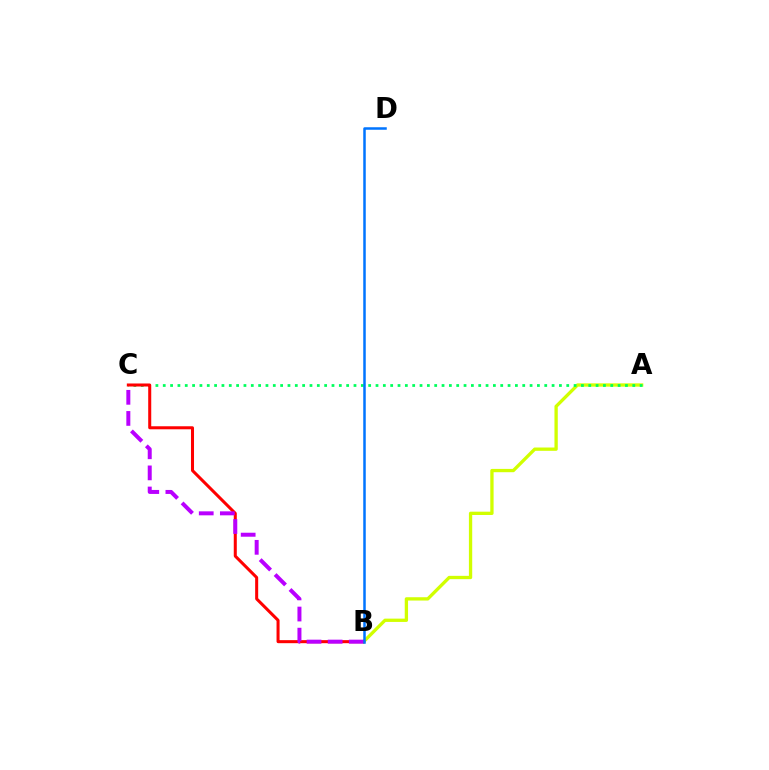{('A', 'B'): [{'color': '#d1ff00', 'line_style': 'solid', 'thickness': 2.38}], ('A', 'C'): [{'color': '#00ff5c', 'line_style': 'dotted', 'thickness': 1.99}], ('B', 'C'): [{'color': '#ff0000', 'line_style': 'solid', 'thickness': 2.18}, {'color': '#b900ff', 'line_style': 'dashed', 'thickness': 2.87}], ('B', 'D'): [{'color': '#0074ff', 'line_style': 'solid', 'thickness': 1.8}]}